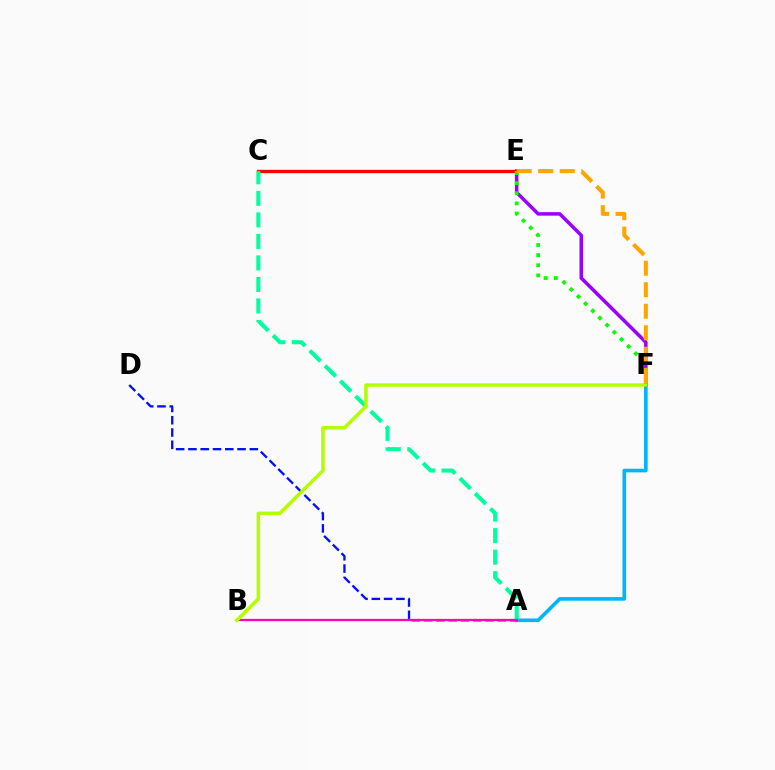{('A', 'F'): [{'color': '#00b5ff', 'line_style': 'solid', 'thickness': 2.61}], ('A', 'D'): [{'color': '#0010ff', 'line_style': 'dashed', 'thickness': 1.67}], ('E', 'F'): [{'color': '#9b00ff', 'line_style': 'solid', 'thickness': 2.53}, {'color': '#08ff00', 'line_style': 'dotted', 'thickness': 2.75}, {'color': '#ffa500', 'line_style': 'dashed', 'thickness': 2.92}], ('C', 'E'): [{'color': '#ff0000', 'line_style': 'solid', 'thickness': 2.4}], ('A', 'C'): [{'color': '#00ff9d', 'line_style': 'dashed', 'thickness': 2.92}], ('A', 'B'): [{'color': '#ff00bd', 'line_style': 'solid', 'thickness': 1.63}], ('B', 'F'): [{'color': '#b3ff00', 'line_style': 'solid', 'thickness': 2.52}]}